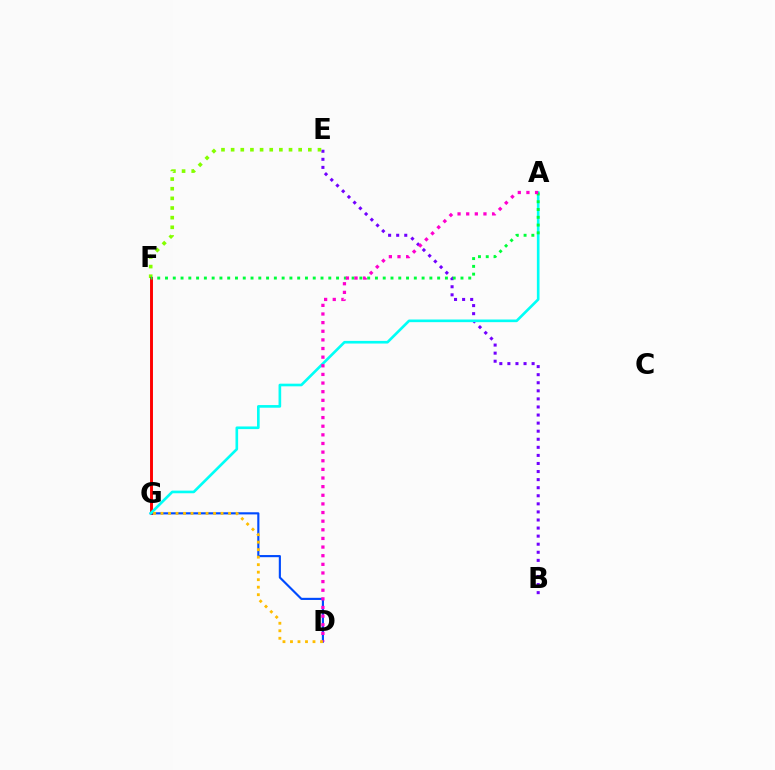{('B', 'E'): [{'color': '#7200ff', 'line_style': 'dotted', 'thickness': 2.19}], ('E', 'F'): [{'color': '#84ff00', 'line_style': 'dotted', 'thickness': 2.62}], ('F', 'G'): [{'color': '#ff0000', 'line_style': 'solid', 'thickness': 2.11}], ('D', 'G'): [{'color': '#004bff', 'line_style': 'solid', 'thickness': 1.54}, {'color': '#ffbd00', 'line_style': 'dotted', 'thickness': 2.04}], ('A', 'G'): [{'color': '#00fff6', 'line_style': 'solid', 'thickness': 1.9}], ('A', 'F'): [{'color': '#00ff39', 'line_style': 'dotted', 'thickness': 2.11}], ('A', 'D'): [{'color': '#ff00cf', 'line_style': 'dotted', 'thickness': 2.35}]}